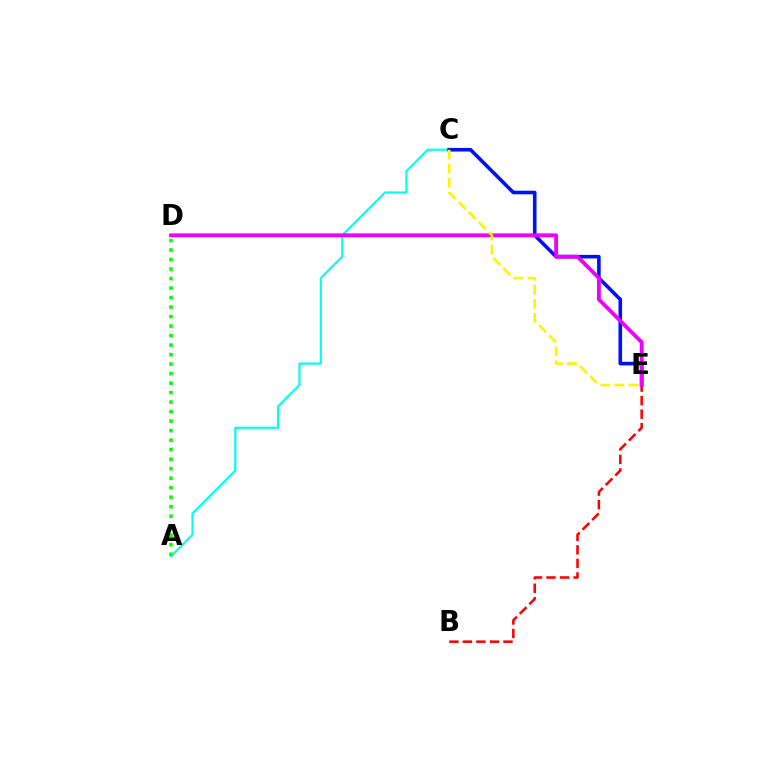{('A', 'C'): [{'color': '#00fff6', 'line_style': 'solid', 'thickness': 1.56}], ('B', 'E'): [{'color': '#ff0000', 'line_style': 'dashed', 'thickness': 1.84}], ('C', 'E'): [{'color': '#0010ff', 'line_style': 'solid', 'thickness': 2.59}, {'color': '#fcf500', 'line_style': 'dashed', 'thickness': 1.91}], ('D', 'E'): [{'color': '#ee00ff', 'line_style': 'solid', 'thickness': 2.76}], ('A', 'D'): [{'color': '#08ff00', 'line_style': 'dotted', 'thickness': 2.58}]}